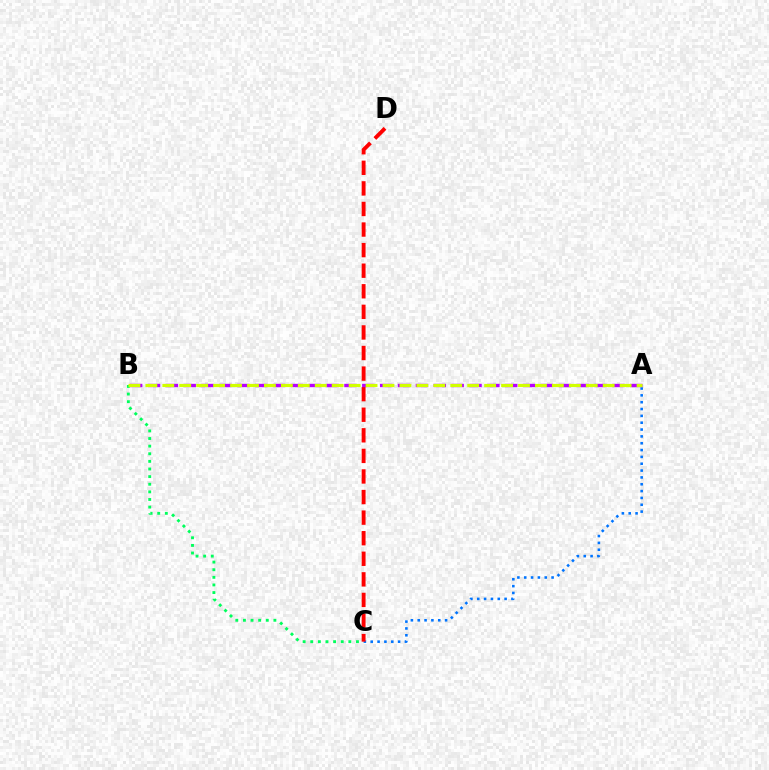{('A', 'C'): [{'color': '#0074ff', 'line_style': 'dotted', 'thickness': 1.86}], ('C', 'D'): [{'color': '#ff0000', 'line_style': 'dashed', 'thickness': 2.8}], ('B', 'C'): [{'color': '#00ff5c', 'line_style': 'dotted', 'thickness': 2.07}], ('A', 'B'): [{'color': '#b900ff', 'line_style': 'dashed', 'thickness': 2.43}, {'color': '#d1ff00', 'line_style': 'dashed', 'thickness': 2.3}]}